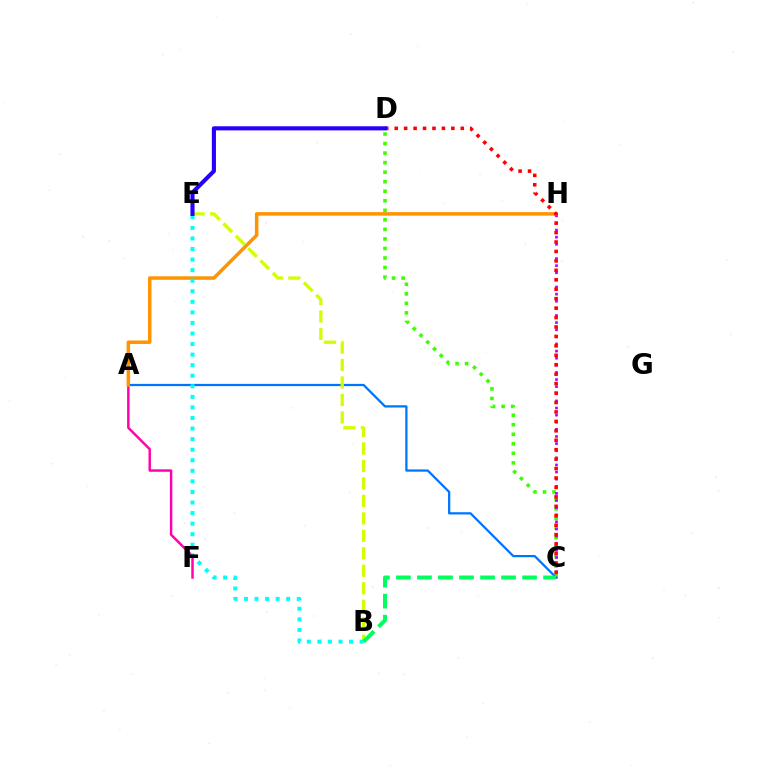{('C', 'D'): [{'color': '#3dff00', 'line_style': 'dotted', 'thickness': 2.59}, {'color': '#ff0000', 'line_style': 'dotted', 'thickness': 2.56}], ('A', 'C'): [{'color': '#0074ff', 'line_style': 'solid', 'thickness': 1.62}], ('A', 'F'): [{'color': '#ff00ac', 'line_style': 'solid', 'thickness': 1.76}], ('B', 'E'): [{'color': '#d1ff00', 'line_style': 'dashed', 'thickness': 2.37}, {'color': '#00fff6', 'line_style': 'dotted', 'thickness': 2.87}], ('C', 'H'): [{'color': '#b900ff', 'line_style': 'dotted', 'thickness': 1.93}], ('A', 'H'): [{'color': '#ff9400', 'line_style': 'solid', 'thickness': 2.53}], ('D', 'E'): [{'color': '#2500ff', 'line_style': 'solid', 'thickness': 2.96}], ('B', 'C'): [{'color': '#00ff5c', 'line_style': 'dashed', 'thickness': 2.86}]}